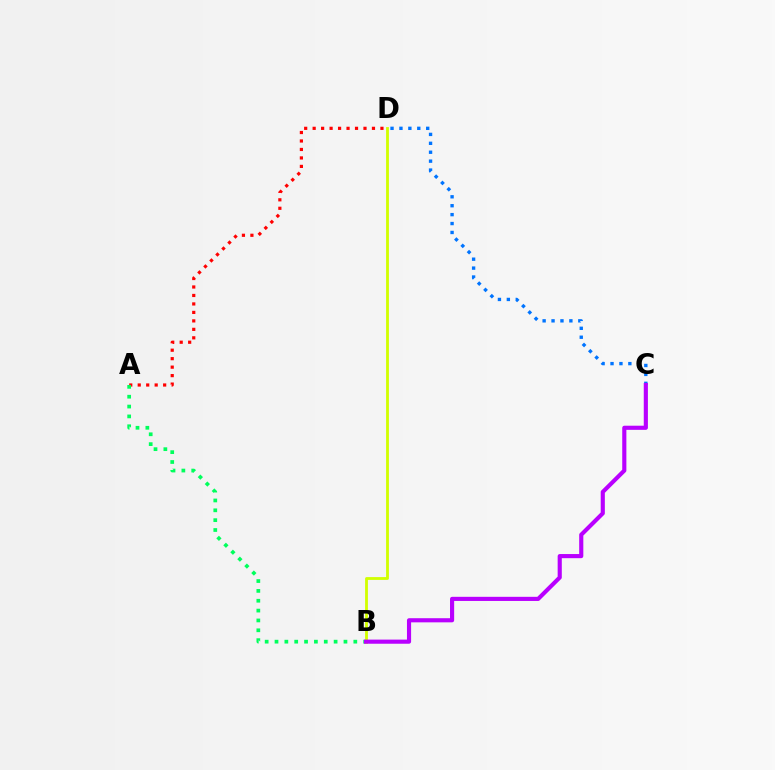{('A', 'D'): [{'color': '#ff0000', 'line_style': 'dotted', 'thickness': 2.3}], ('A', 'B'): [{'color': '#00ff5c', 'line_style': 'dotted', 'thickness': 2.68}], ('C', 'D'): [{'color': '#0074ff', 'line_style': 'dotted', 'thickness': 2.42}], ('B', 'D'): [{'color': '#d1ff00', 'line_style': 'solid', 'thickness': 2.03}], ('B', 'C'): [{'color': '#b900ff', 'line_style': 'solid', 'thickness': 2.98}]}